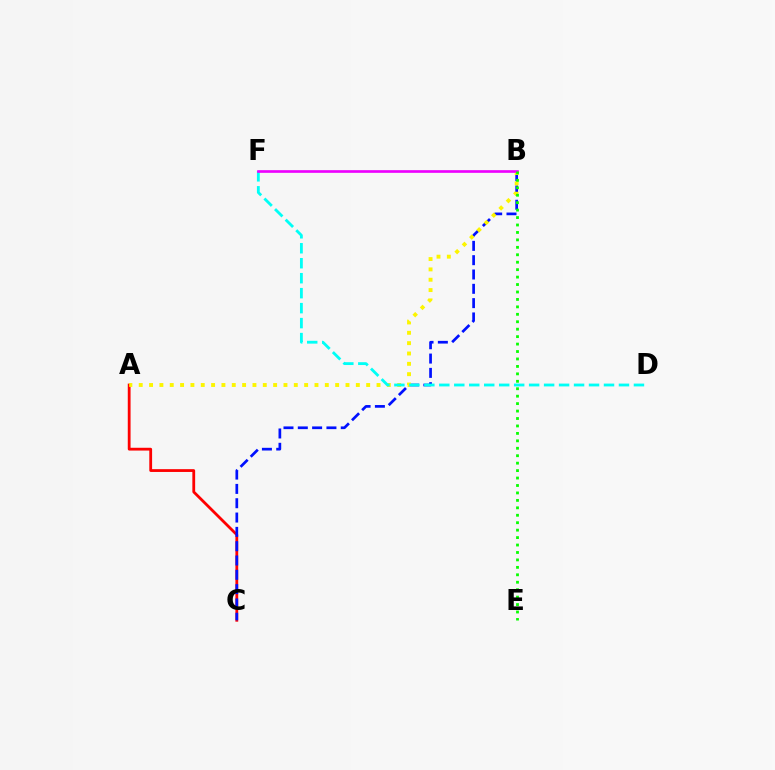{('A', 'C'): [{'color': '#ff0000', 'line_style': 'solid', 'thickness': 2.01}], ('B', 'C'): [{'color': '#0010ff', 'line_style': 'dashed', 'thickness': 1.95}], ('A', 'B'): [{'color': '#fcf500', 'line_style': 'dotted', 'thickness': 2.81}], ('D', 'F'): [{'color': '#00fff6', 'line_style': 'dashed', 'thickness': 2.03}], ('B', 'F'): [{'color': '#ee00ff', 'line_style': 'solid', 'thickness': 1.92}], ('B', 'E'): [{'color': '#08ff00', 'line_style': 'dotted', 'thickness': 2.02}]}